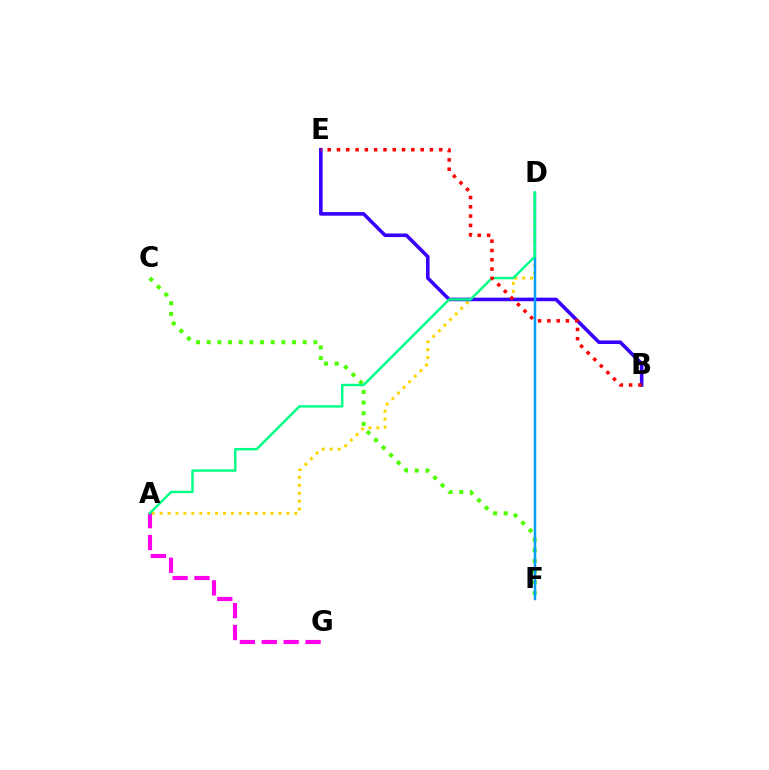{('A', 'D'): [{'color': '#ffd500', 'line_style': 'dotted', 'thickness': 2.15}, {'color': '#00ff86', 'line_style': 'solid', 'thickness': 1.76}], ('C', 'F'): [{'color': '#4fff00', 'line_style': 'dotted', 'thickness': 2.9}], ('B', 'E'): [{'color': '#3700ff', 'line_style': 'solid', 'thickness': 2.58}, {'color': '#ff0000', 'line_style': 'dotted', 'thickness': 2.53}], ('D', 'F'): [{'color': '#009eff', 'line_style': 'solid', 'thickness': 1.79}], ('A', 'G'): [{'color': '#ff00ed', 'line_style': 'dashed', 'thickness': 2.97}]}